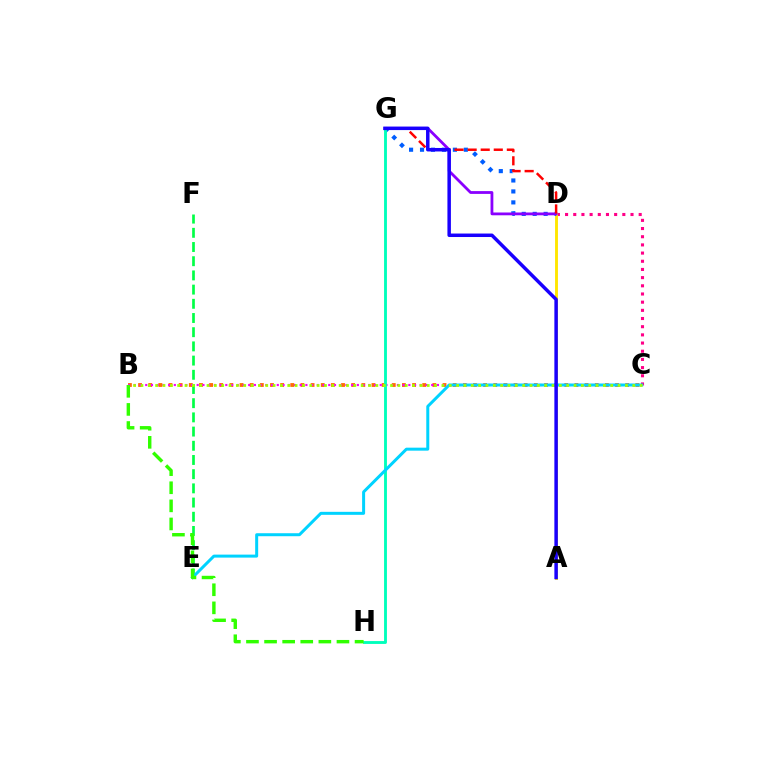{('B', 'C'): [{'color': '#ff7000', 'line_style': 'dotted', 'thickness': 2.76}, {'color': '#fa00f9', 'line_style': 'dotted', 'thickness': 1.55}, {'color': '#a2ff00', 'line_style': 'dotted', 'thickness': 1.99}], ('C', 'D'): [{'color': '#ff0088', 'line_style': 'dotted', 'thickness': 2.22}], ('A', 'D'): [{'color': '#ffe600', 'line_style': 'solid', 'thickness': 2.08}], ('E', 'F'): [{'color': '#00ff45', 'line_style': 'dashed', 'thickness': 1.93}], ('D', 'G'): [{'color': '#005dff', 'line_style': 'dotted', 'thickness': 2.98}, {'color': '#8a00ff', 'line_style': 'solid', 'thickness': 2.01}, {'color': '#ff0000', 'line_style': 'dashed', 'thickness': 1.77}], ('G', 'H'): [{'color': '#00ffbb', 'line_style': 'solid', 'thickness': 2.06}], ('C', 'E'): [{'color': '#00d3ff', 'line_style': 'solid', 'thickness': 2.16}], ('B', 'H'): [{'color': '#31ff00', 'line_style': 'dashed', 'thickness': 2.46}], ('A', 'G'): [{'color': '#1900ff', 'line_style': 'solid', 'thickness': 2.51}]}